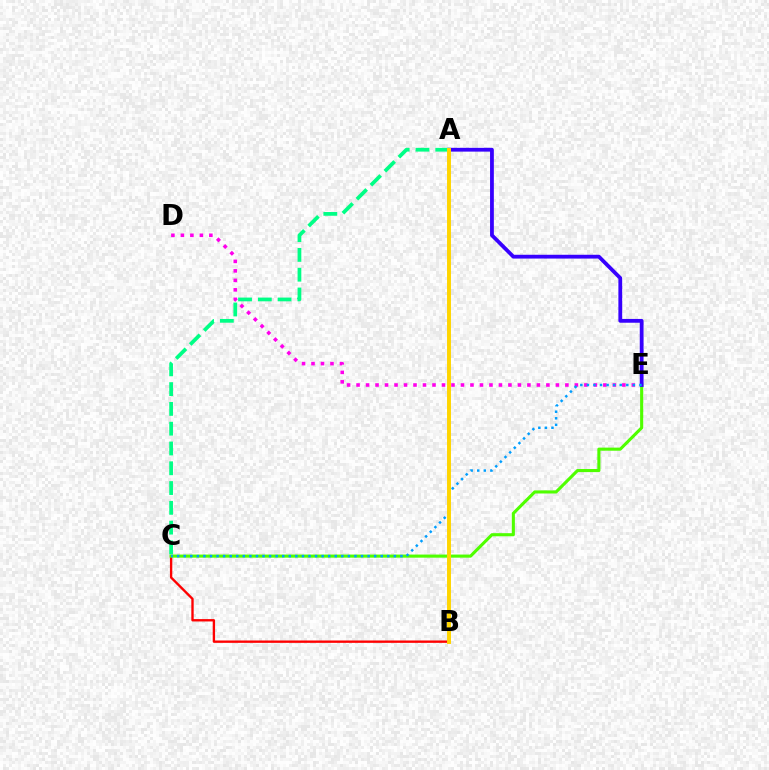{('B', 'C'): [{'color': '#ff0000', 'line_style': 'solid', 'thickness': 1.7}], ('D', 'E'): [{'color': '#ff00ed', 'line_style': 'dotted', 'thickness': 2.58}], ('C', 'E'): [{'color': '#4fff00', 'line_style': 'solid', 'thickness': 2.23}, {'color': '#009eff', 'line_style': 'dotted', 'thickness': 1.78}], ('A', 'E'): [{'color': '#3700ff', 'line_style': 'solid', 'thickness': 2.73}], ('A', 'C'): [{'color': '#00ff86', 'line_style': 'dashed', 'thickness': 2.69}], ('A', 'B'): [{'color': '#ffd500', 'line_style': 'solid', 'thickness': 2.83}]}